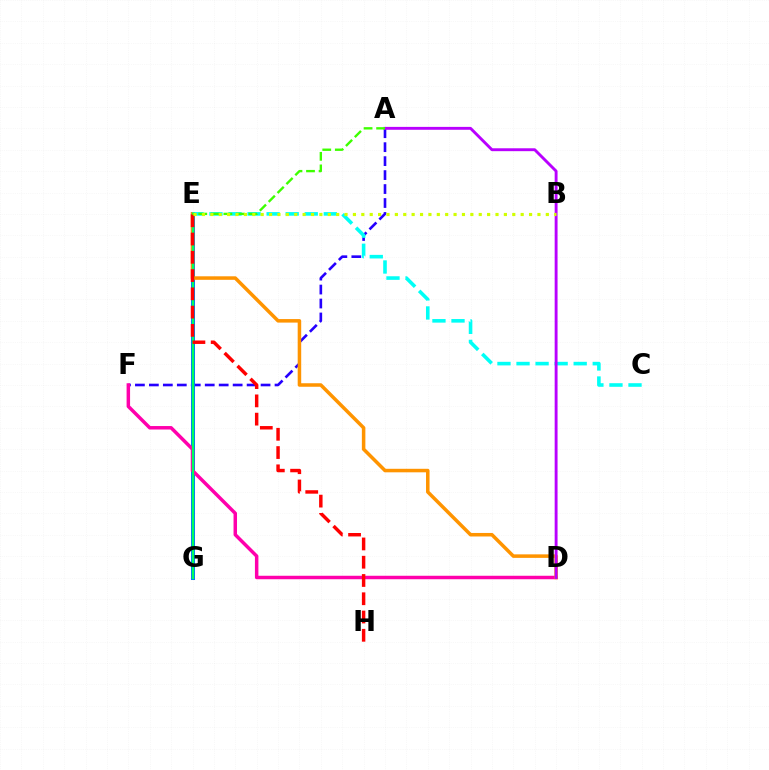{('A', 'F'): [{'color': '#2500ff', 'line_style': 'dashed', 'thickness': 1.9}], ('E', 'G'): [{'color': '#0074ff', 'line_style': 'solid', 'thickness': 2.89}, {'color': '#00ff5c', 'line_style': 'solid', 'thickness': 1.64}], ('D', 'F'): [{'color': '#ff00ac', 'line_style': 'solid', 'thickness': 2.51}], ('D', 'E'): [{'color': '#ff9400', 'line_style': 'solid', 'thickness': 2.53}], ('C', 'E'): [{'color': '#00fff6', 'line_style': 'dashed', 'thickness': 2.59}], ('A', 'D'): [{'color': '#b900ff', 'line_style': 'solid', 'thickness': 2.08}], ('E', 'H'): [{'color': '#ff0000', 'line_style': 'dashed', 'thickness': 2.48}], ('A', 'E'): [{'color': '#3dff00', 'line_style': 'dashed', 'thickness': 1.7}], ('B', 'E'): [{'color': '#d1ff00', 'line_style': 'dotted', 'thickness': 2.28}]}